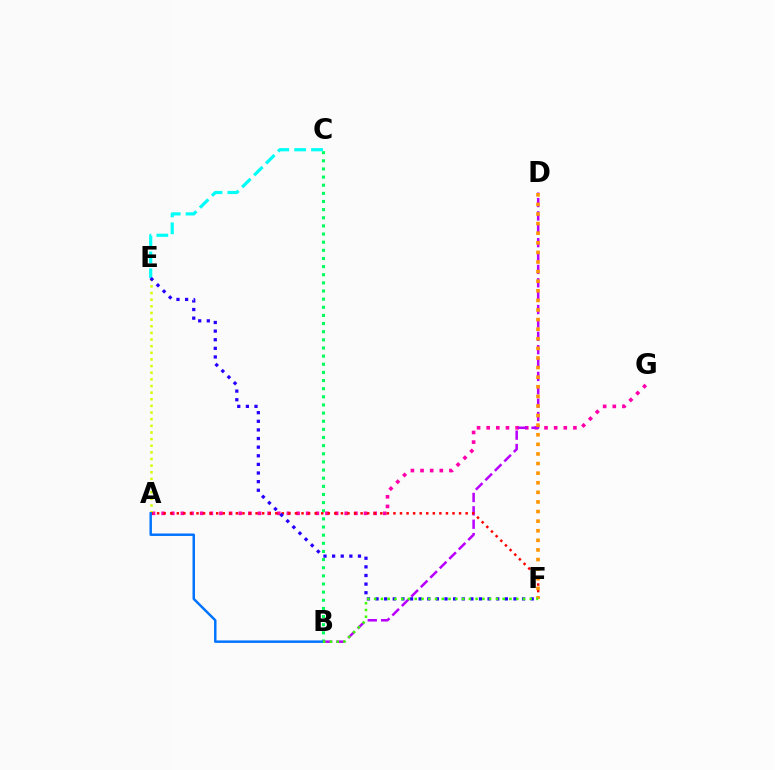{('B', 'C'): [{'color': '#00ff5c', 'line_style': 'dotted', 'thickness': 2.21}], ('C', 'E'): [{'color': '#00fff6', 'line_style': 'dashed', 'thickness': 2.29}], ('A', 'G'): [{'color': '#ff00ac', 'line_style': 'dotted', 'thickness': 2.62}], ('B', 'D'): [{'color': '#b900ff', 'line_style': 'dashed', 'thickness': 1.82}], ('A', 'E'): [{'color': '#d1ff00', 'line_style': 'dotted', 'thickness': 1.8}], ('A', 'F'): [{'color': '#ff0000', 'line_style': 'dotted', 'thickness': 1.78}], ('E', 'F'): [{'color': '#2500ff', 'line_style': 'dotted', 'thickness': 2.34}], ('A', 'B'): [{'color': '#0074ff', 'line_style': 'solid', 'thickness': 1.78}], ('D', 'F'): [{'color': '#ff9400', 'line_style': 'dotted', 'thickness': 2.61}], ('B', 'F'): [{'color': '#3dff00', 'line_style': 'dotted', 'thickness': 1.84}]}